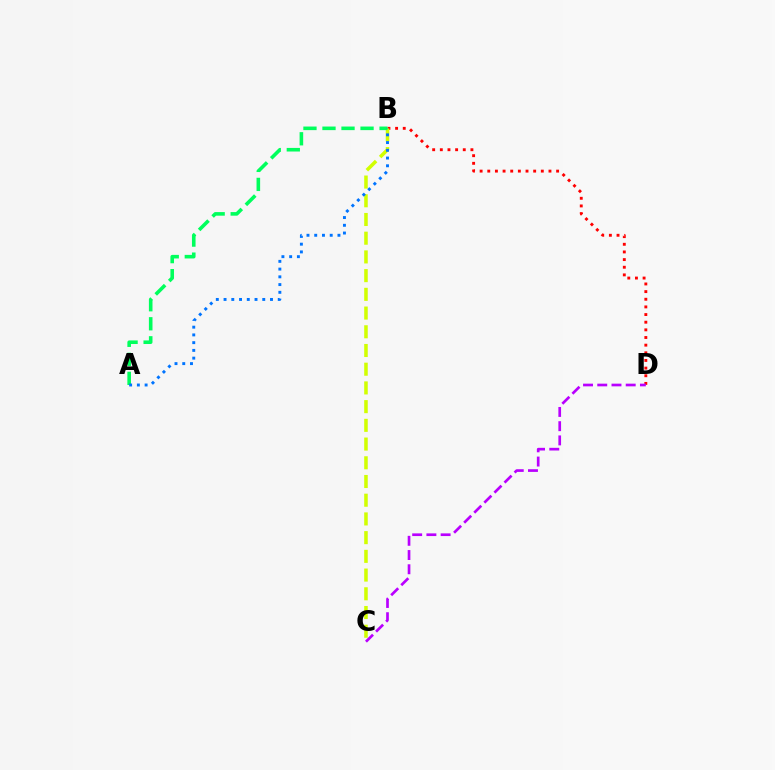{('B', 'D'): [{'color': '#ff0000', 'line_style': 'dotted', 'thickness': 2.08}], ('B', 'C'): [{'color': '#d1ff00', 'line_style': 'dashed', 'thickness': 2.54}], ('C', 'D'): [{'color': '#b900ff', 'line_style': 'dashed', 'thickness': 1.93}], ('A', 'B'): [{'color': '#00ff5c', 'line_style': 'dashed', 'thickness': 2.58}, {'color': '#0074ff', 'line_style': 'dotted', 'thickness': 2.1}]}